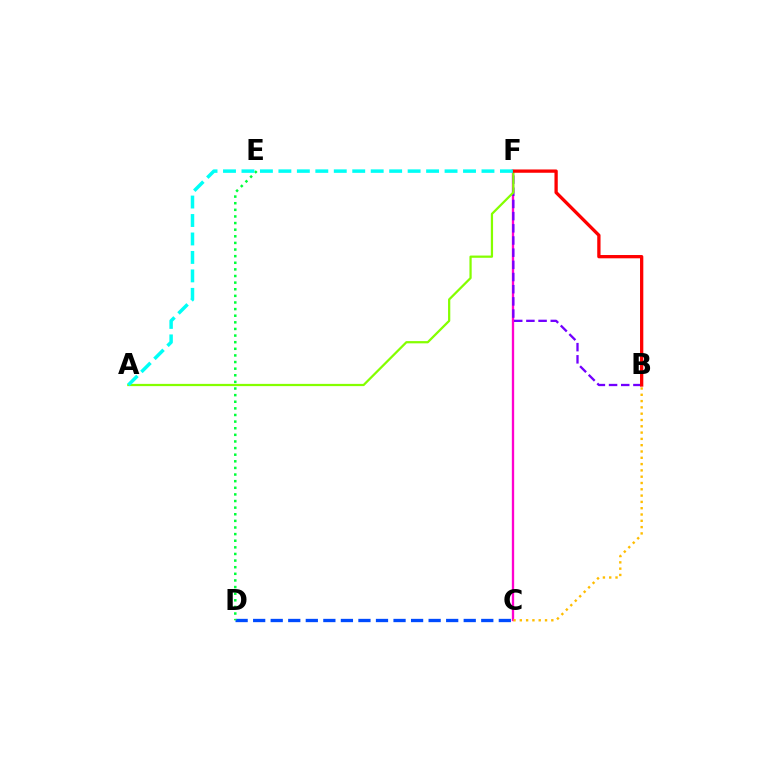{('C', 'D'): [{'color': '#004bff', 'line_style': 'dashed', 'thickness': 2.38}], ('C', 'F'): [{'color': '#ff00cf', 'line_style': 'solid', 'thickness': 1.68}], ('B', 'F'): [{'color': '#7200ff', 'line_style': 'dashed', 'thickness': 1.65}, {'color': '#ff0000', 'line_style': 'solid', 'thickness': 2.37}], ('D', 'E'): [{'color': '#00ff39', 'line_style': 'dotted', 'thickness': 1.8}], ('B', 'C'): [{'color': '#ffbd00', 'line_style': 'dotted', 'thickness': 1.71}], ('A', 'F'): [{'color': '#84ff00', 'line_style': 'solid', 'thickness': 1.61}, {'color': '#00fff6', 'line_style': 'dashed', 'thickness': 2.51}]}